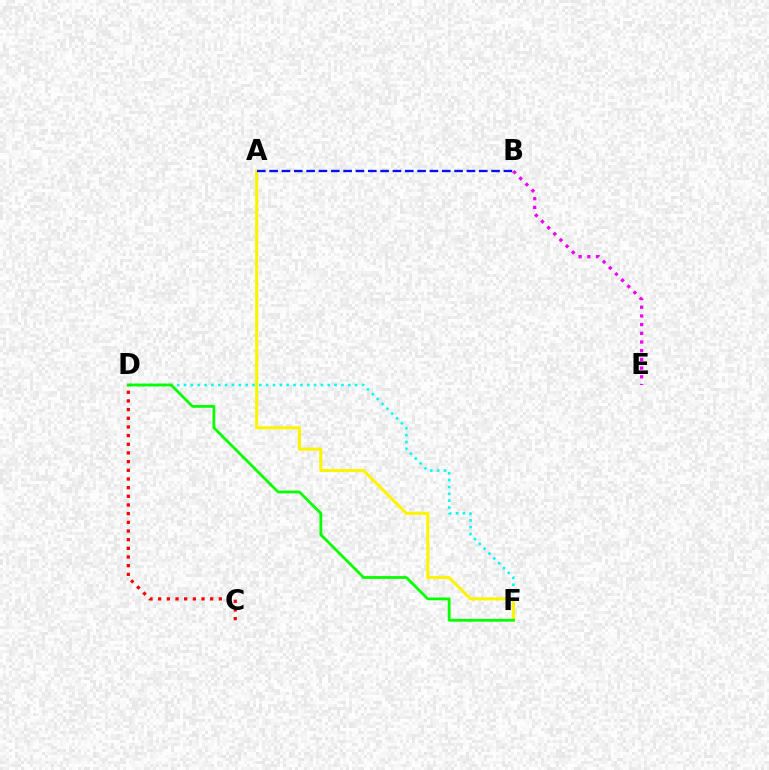{('D', 'F'): [{'color': '#00fff6', 'line_style': 'dotted', 'thickness': 1.86}, {'color': '#08ff00', 'line_style': 'solid', 'thickness': 2.03}], ('B', 'E'): [{'color': '#ee00ff', 'line_style': 'dotted', 'thickness': 2.36}], ('A', 'F'): [{'color': '#fcf500', 'line_style': 'solid', 'thickness': 2.21}], ('A', 'B'): [{'color': '#0010ff', 'line_style': 'dashed', 'thickness': 1.68}], ('C', 'D'): [{'color': '#ff0000', 'line_style': 'dotted', 'thickness': 2.36}]}